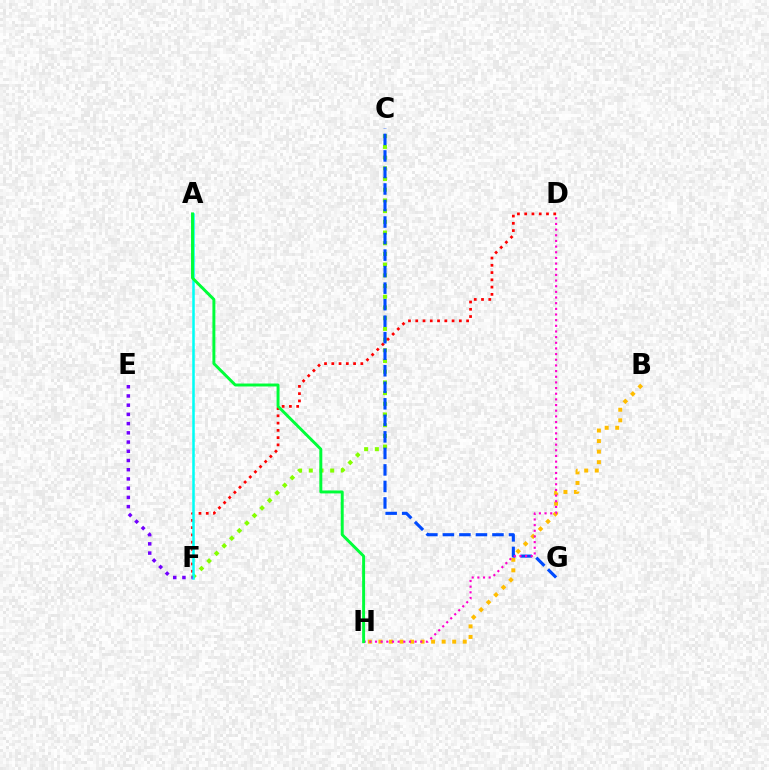{('C', 'F'): [{'color': '#84ff00', 'line_style': 'dotted', 'thickness': 2.91}], ('B', 'H'): [{'color': '#ffbd00', 'line_style': 'dotted', 'thickness': 2.86}], ('D', 'F'): [{'color': '#ff0000', 'line_style': 'dotted', 'thickness': 1.97}], ('A', 'F'): [{'color': '#00fff6', 'line_style': 'solid', 'thickness': 1.82}], ('E', 'F'): [{'color': '#7200ff', 'line_style': 'dotted', 'thickness': 2.51}], ('C', 'G'): [{'color': '#004bff', 'line_style': 'dashed', 'thickness': 2.24}], ('D', 'H'): [{'color': '#ff00cf', 'line_style': 'dotted', 'thickness': 1.54}], ('A', 'H'): [{'color': '#00ff39', 'line_style': 'solid', 'thickness': 2.12}]}